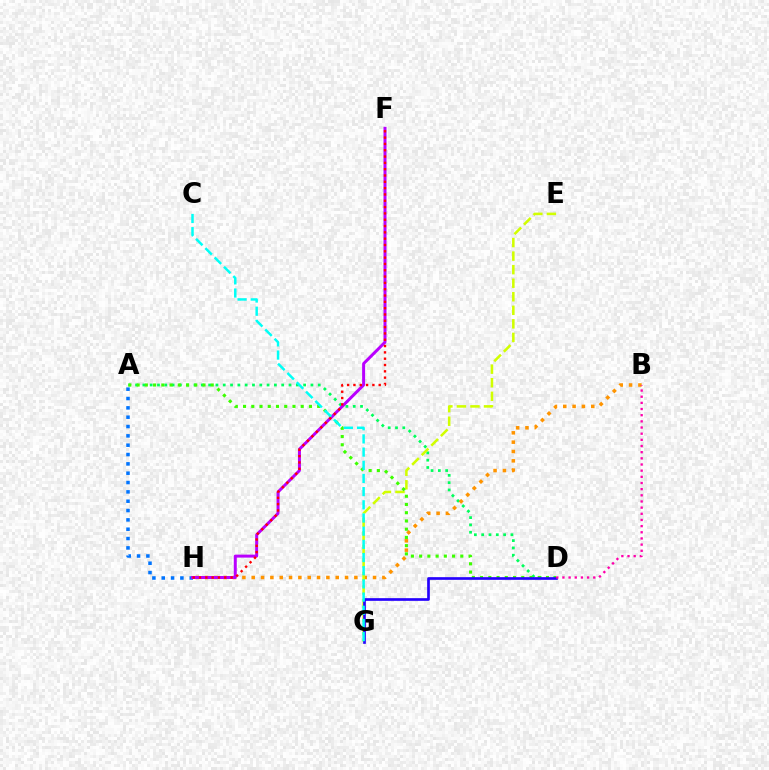{('A', 'H'): [{'color': '#0074ff', 'line_style': 'dotted', 'thickness': 2.54}], ('A', 'D'): [{'color': '#00ff5c', 'line_style': 'dotted', 'thickness': 1.99}, {'color': '#3dff00', 'line_style': 'dotted', 'thickness': 2.24}], ('B', 'H'): [{'color': '#ff9400', 'line_style': 'dotted', 'thickness': 2.54}], ('E', 'G'): [{'color': '#d1ff00', 'line_style': 'dashed', 'thickness': 1.84}], ('D', 'G'): [{'color': '#2500ff', 'line_style': 'solid', 'thickness': 1.92}], ('F', 'H'): [{'color': '#b900ff', 'line_style': 'solid', 'thickness': 2.15}, {'color': '#ff0000', 'line_style': 'dotted', 'thickness': 1.72}], ('C', 'G'): [{'color': '#00fff6', 'line_style': 'dashed', 'thickness': 1.79}], ('B', 'D'): [{'color': '#ff00ac', 'line_style': 'dotted', 'thickness': 1.67}]}